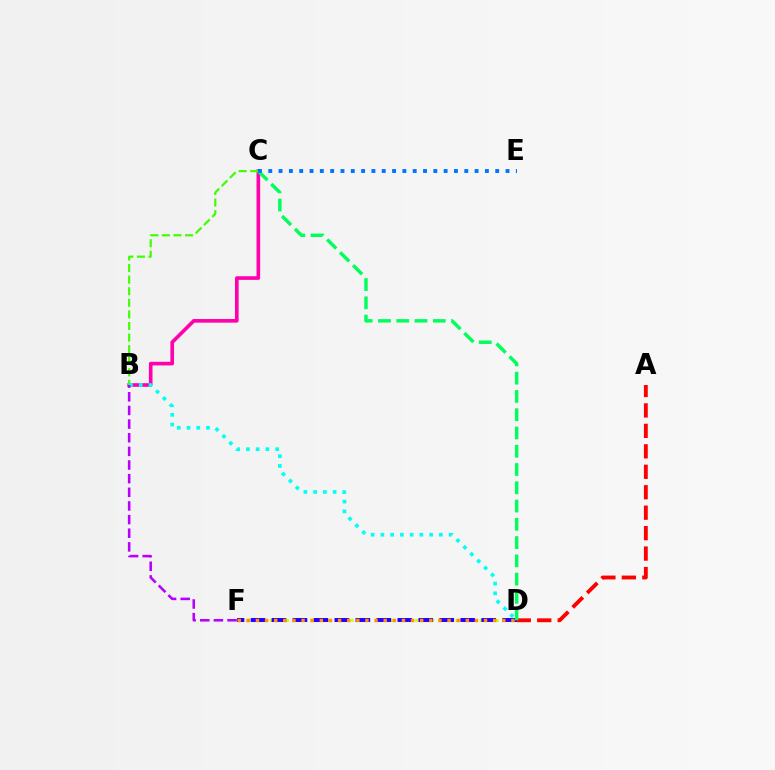{('B', 'C'): [{'color': '#ff00ac', 'line_style': 'solid', 'thickness': 2.61}, {'color': '#3dff00', 'line_style': 'dashed', 'thickness': 1.57}], ('D', 'F'): [{'color': '#d1ff00', 'line_style': 'dotted', 'thickness': 2.19}, {'color': '#2500ff', 'line_style': 'dashed', 'thickness': 2.85}, {'color': '#ff9400', 'line_style': 'dotted', 'thickness': 2.48}], ('B', 'D'): [{'color': '#00fff6', 'line_style': 'dotted', 'thickness': 2.65}], ('B', 'F'): [{'color': '#b900ff', 'line_style': 'dashed', 'thickness': 1.85}], ('A', 'D'): [{'color': '#ff0000', 'line_style': 'dashed', 'thickness': 2.78}], ('C', 'D'): [{'color': '#00ff5c', 'line_style': 'dashed', 'thickness': 2.48}], ('C', 'E'): [{'color': '#0074ff', 'line_style': 'dotted', 'thickness': 2.8}]}